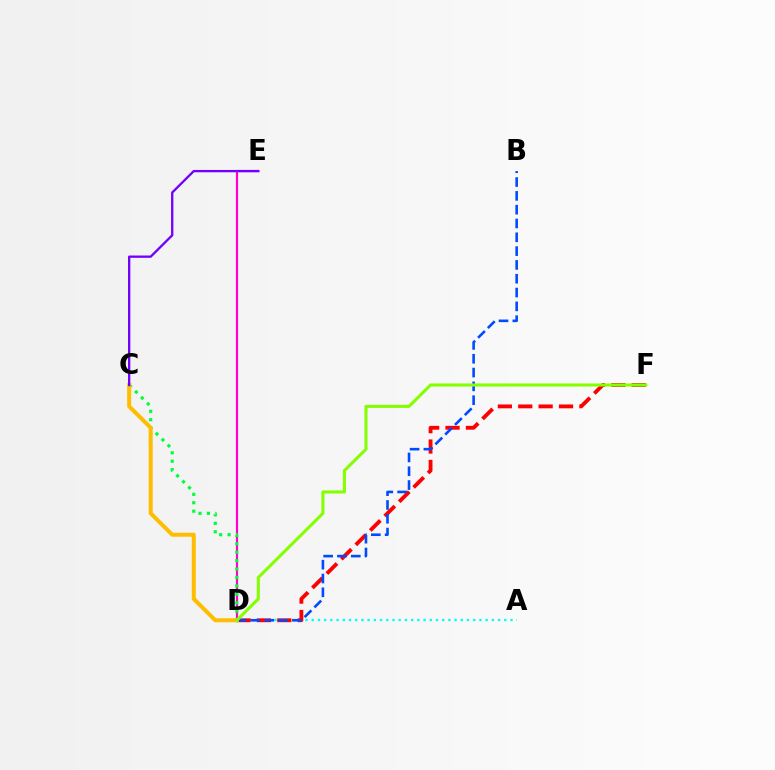{('D', 'E'): [{'color': '#ff00cf', 'line_style': 'solid', 'thickness': 1.55}], ('A', 'D'): [{'color': '#00fff6', 'line_style': 'dotted', 'thickness': 1.69}], ('D', 'F'): [{'color': '#ff0000', 'line_style': 'dashed', 'thickness': 2.77}, {'color': '#84ff00', 'line_style': 'solid', 'thickness': 2.21}], ('C', 'D'): [{'color': '#00ff39', 'line_style': 'dotted', 'thickness': 2.29}, {'color': '#ffbd00', 'line_style': 'solid', 'thickness': 2.87}], ('B', 'D'): [{'color': '#004bff', 'line_style': 'dashed', 'thickness': 1.88}], ('C', 'E'): [{'color': '#7200ff', 'line_style': 'solid', 'thickness': 1.67}]}